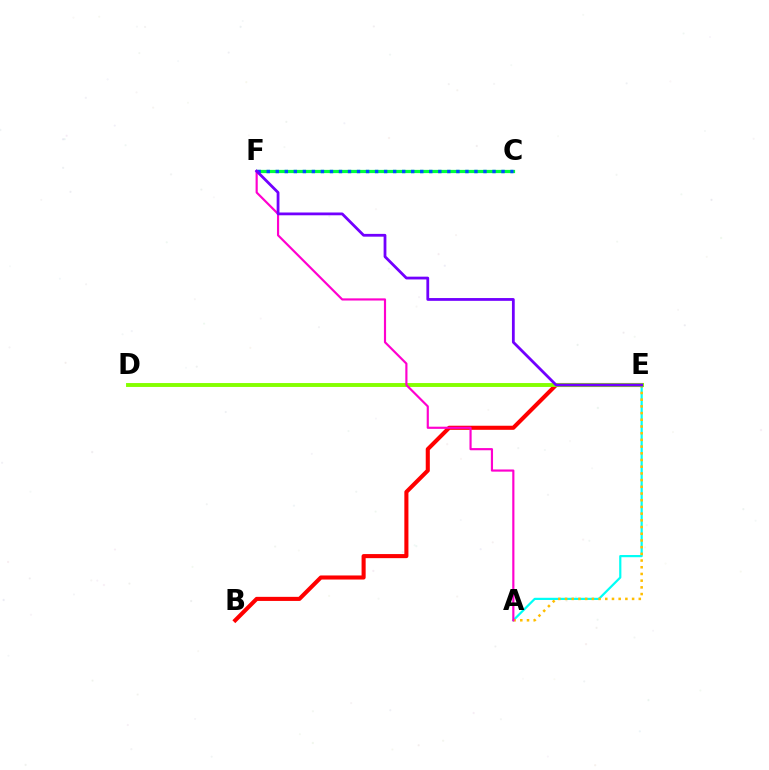{('A', 'E'): [{'color': '#00fff6', 'line_style': 'solid', 'thickness': 1.59}, {'color': '#ffbd00', 'line_style': 'dotted', 'thickness': 1.82}], ('C', 'F'): [{'color': '#00ff39', 'line_style': 'solid', 'thickness': 2.32}, {'color': '#004bff', 'line_style': 'dotted', 'thickness': 2.45}], ('B', 'E'): [{'color': '#ff0000', 'line_style': 'solid', 'thickness': 2.94}], ('D', 'E'): [{'color': '#84ff00', 'line_style': 'solid', 'thickness': 2.81}], ('A', 'F'): [{'color': '#ff00cf', 'line_style': 'solid', 'thickness': 1.56}], ('E', 'F'): [{'color': '#7200ff', 'line_style': 'solid', 'thickness': 2.0}]}